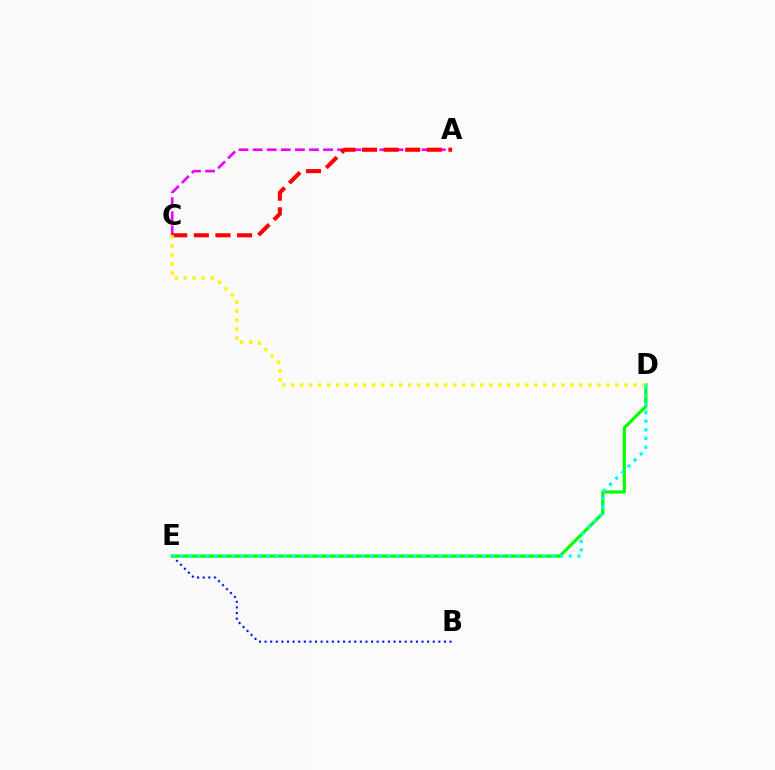{('B', 'E'): [{'color': '#0010ff', 'line_style': 'dotted', 'thickness': 1.52}], ('A', 'C'): [{'color': '#ee00ff', 'line_style': 'dashed', 'thickness': 1.91}, {'color': '#ff0000', 'line_style': 'dashed', 'thickness': 2.93}], ('D', 'E'): [{'color': '#08ff00', 'line_style': 'solid', 'thickness': 2.3}, {'color': '#00fff6', 'line_style': 'dotted', 'thickness': 2.35}], ('C', 'D'): [{'color': '#fcf500', 'line_style': 'dotted', 'thickness': 2.45}]}